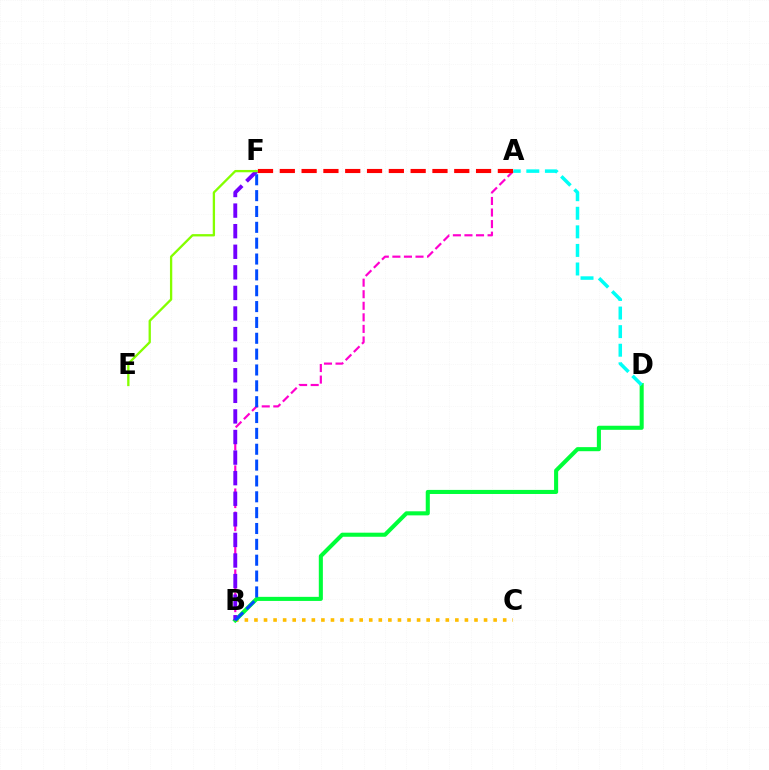{('B', 'C'): [{'color': '#ffbd00', 'line_style': 'dotted', 'thickness': 2.6}], ('B', 'D'): [{'color': '#00ff39', 'line_style': 'solid', 'thickness': 2.93}], ('A', 'B'): [{'color': '#ff00cf', 'line_style': 'dashed', 'thickness': 1.57}], ('B', 'F'): [{'color': '#7200ff', 'line_style': 'dashed', 'thickness': 2.8}, {'color': '#004bff', 'line_style': 'dashed', 'thickness': 2.15}], ('E', 'F'): [{'color': '#84ff00', 'line_style': 'solid', 'thickness': 1.66}], ('A', 'F'): [{'color': '#ff0000', 'line_style': 'dashed', 'thickness': 2.96}], ('A', 'D'): [{'color': '#00fff6', 'line_style': 'dashed', 'thickness': 2.52}]}